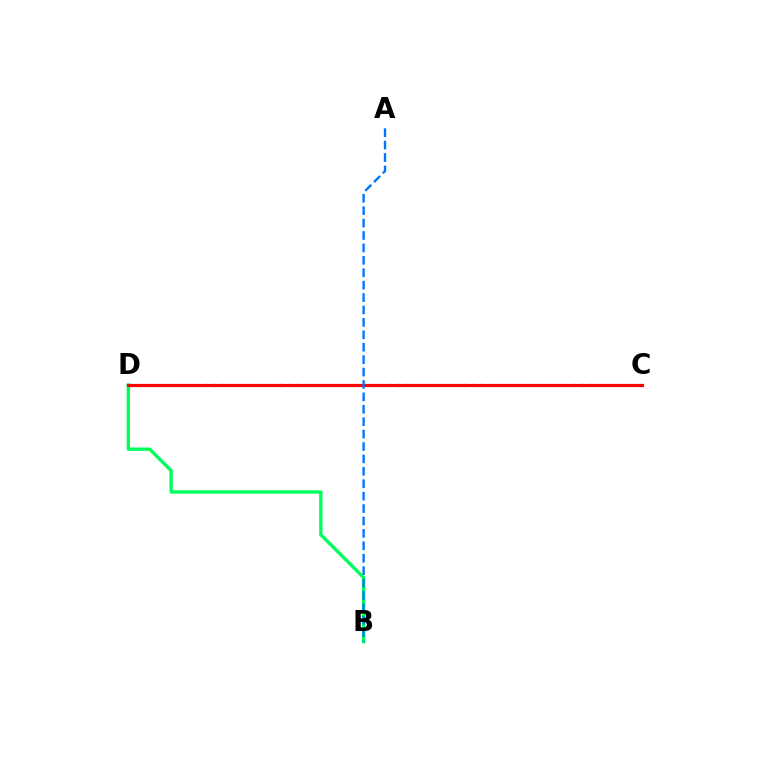{('B', 'D'): [{'color': '#00ff5c', 'line_style': 'solid', 'thickness': 2.4}], ('C', 'D'): [{'color': '#b900ff', 'line_style': 'dotted', 'thickness': 2.27}, {'color': '#d1ff00', 'line_style': 'solid', 'thickness': 2.19}, {'color': '#ff0000', 'line_style': 'solid', 'thickness': 2.26}], ('A', 'B'): [{'color': '#0074ff', 'line_style': 'dashed', 'thickness': 1.69}]}